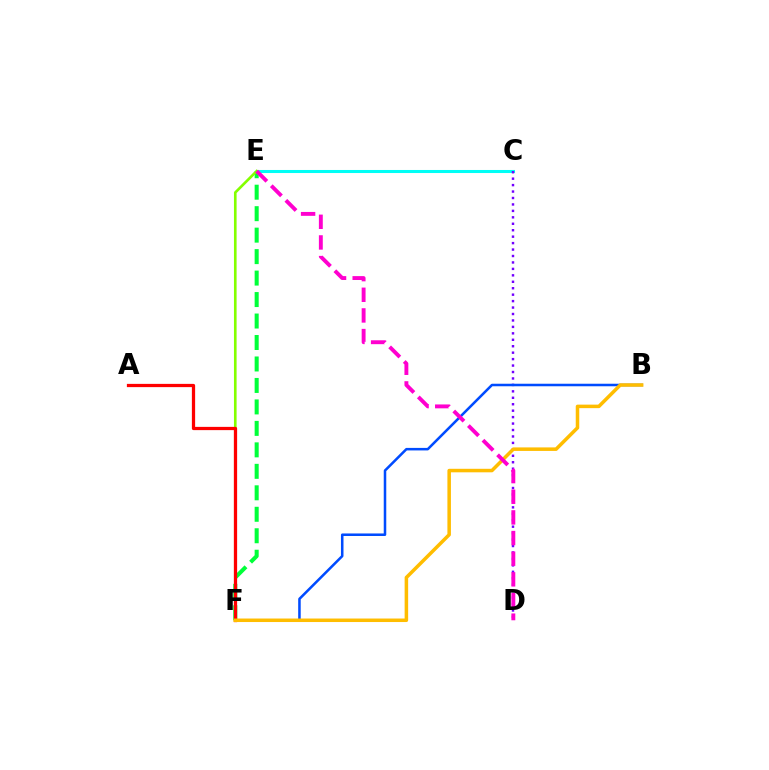{('E', 'F'): [{'color': '#00ff39', 'line_style': 'dashed', 'thickness': 2.92}, {'color': '#84ff00', 'line_style': 'solid', 'thickness': 1.9}], ('C', 'E'): [{'color': '#00fff6', 'line_style': 'solid', 'thickness': 2.2}], ('C', 'D'): [{'color': '#7200ff', 'line_style': 'dotted', 'thickness': 1.75}], ('B', 'F'): [{'color': '#004bff', 'line_style': 'solid', 'thickness': 1.82}, {'color': '#ffbd00', 'line_style': 'solid', 'thickness': 2.53}], ('A', 'F'): [{'color': '#ff0000', 'line_style': 'solid', 'thickness': 2.34}], ('D', 'E'): [{'color': '#ff00cf', 'line_style': 'dashed', 'thickness': 2.8}]}